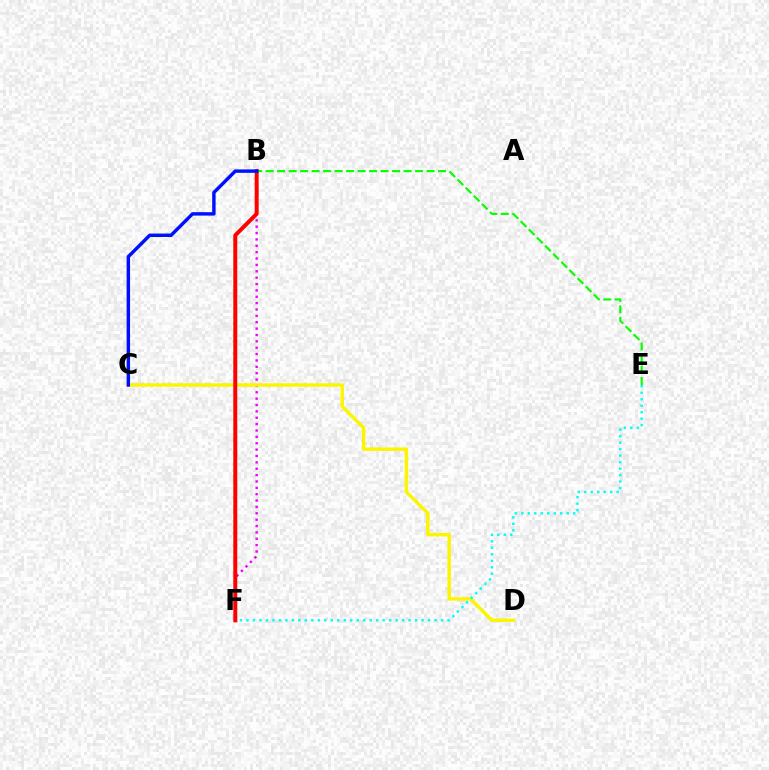{('B', 'F'): [{'color': '#ee00ff', 'line_style': 'dotted', 'thickness': 1.73}, {'color': '#ff0000', 'line_style': 'solid', 'thickness': 2.86}], ('C', 'D'): [{'color': '#fcf500', 'line_style': 'solid', 'thickness': 2.48}], ('B', 'E'): [{'color': '#08ff00', 'line_style': 'dashed', 'thickness': 1.56}], ('E', 'F'): [{'color': '#00fff6', 'line_style': 'dotted', 'thickness': 1.76}], ('B', 'C'): [{'color': '#0010ff', 'line_style': 'solid', 'thickness': 2.47}]}